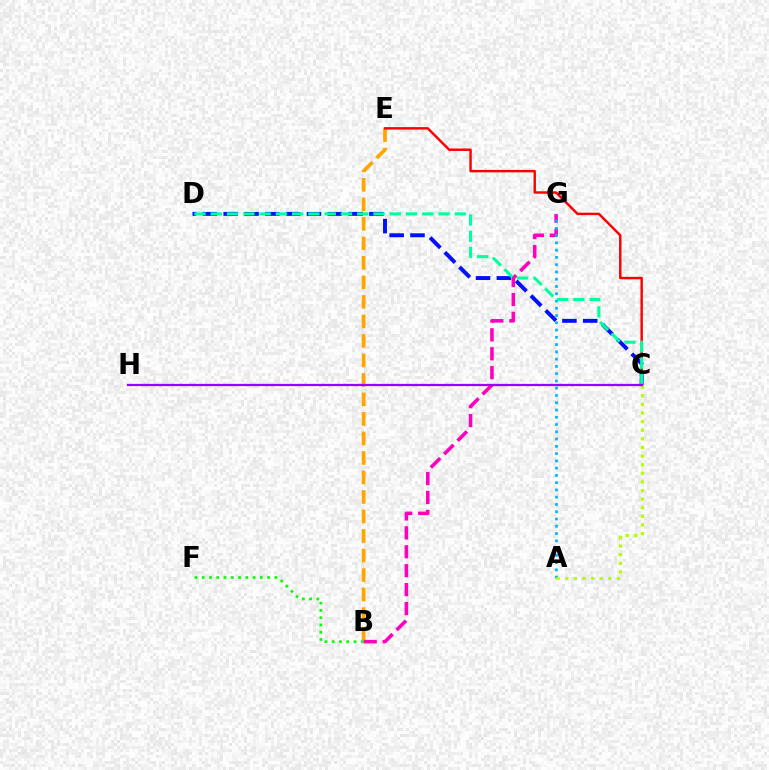{('B', 'E'): [{'color': '#ffa500', 'line_style': 'dashed', 'thickness': 2.65}], ('C', 'D'): [{'color': '#0010ff', 'line_style': 'dashed', 'thickness': 2.83}, {'color': '#00ff9d', 'line_style': 'dashed', 'thickness': 2.21}], ('B', 'F'): [{'color': '#08ff00', 'line_style': 'dotted', 'thickness': 1.97}], ('C', 'E'): [{'color': '#ff0000', 'line_style': 'solid', 'thickness': 1.76}], ('B', 'G'): [{'color': '#ff00bd', 'line_style': 'dashed', 'thickness': 2.57}], ('A', 'G'): [{'color': '#00b5ff', 'line_style': 'dotted', 'thickness': 1.97}], ('A', 'C'): [{'color': '#b3ff00', 'line_style': 'dotted', 'thickness': 2.34}], ('C', 'H'): [{'color': '#9b00ff', 'line_style': 'solid', 'thickness': 1.63}]}